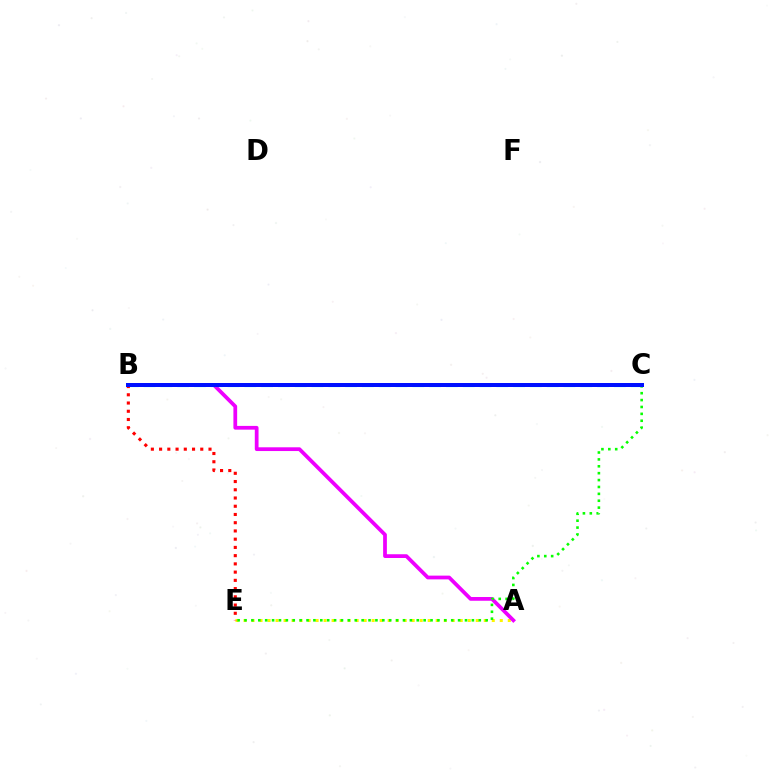{('A', 'E'): [{'color': '#fcf500', 'line_style': 'dotted', 'thickness': 2.18}], ('A', 'B'): [{'color': '#ee00ff', 'line_style': 'solid', 'thickness': 2.7}], ('B', 'C'): [{'color': '#00fff6', 'line_style': 'dashed', 'thickness': 2.28}, {'color': '#0010ff', 'line_style': 'solid', 'thickness': 2.87}], ('B', 'E'): [{'color': '#ff0000', 'line_style': 'dotted', 'thickness': 2.24}], ('C', 'E'): [{'color': '#08ff00', 'line_style': 'dotted', 'thickness': 1.87}]}